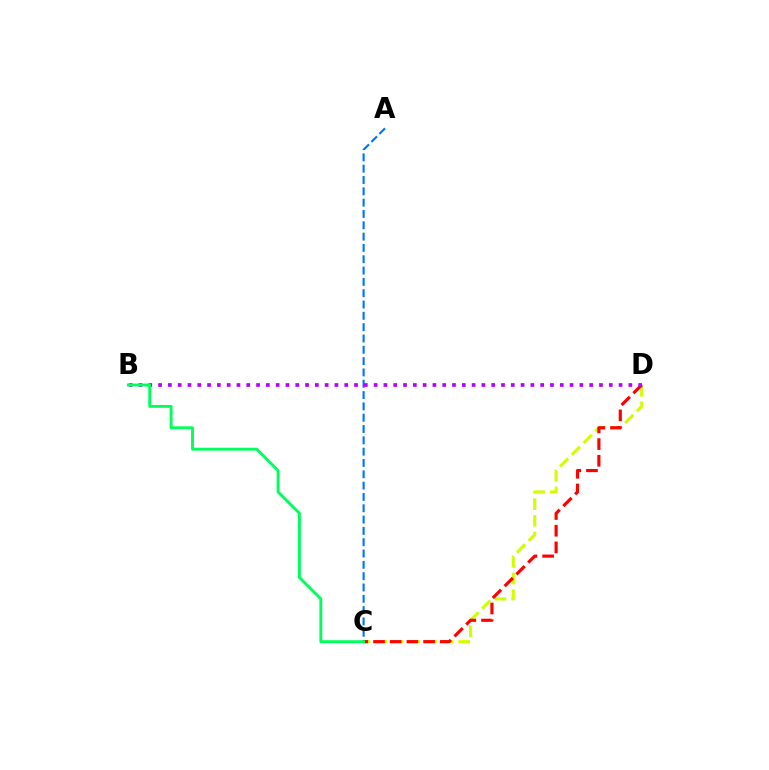{('C', 'D'): [{'color': '#d1ff00', 'line_style': 'dashed', 'thickness': 2.26}, {'color': '#ff0000', 'line_style': 'dashed', 'thickness': 2.27}], ('A', 'C'): [{'color': '#0074ff', 'line_style': 'dashed', 'thickness': 1.54}], ('B', 'D'): [{'color': '#b900ff', 'line_style': 'dotted', 'thickness': 2.66}], ('B', 'C'): [{'color': '#00ff5c', 'line_style': 'solid', 'thickness': 2.08}]}